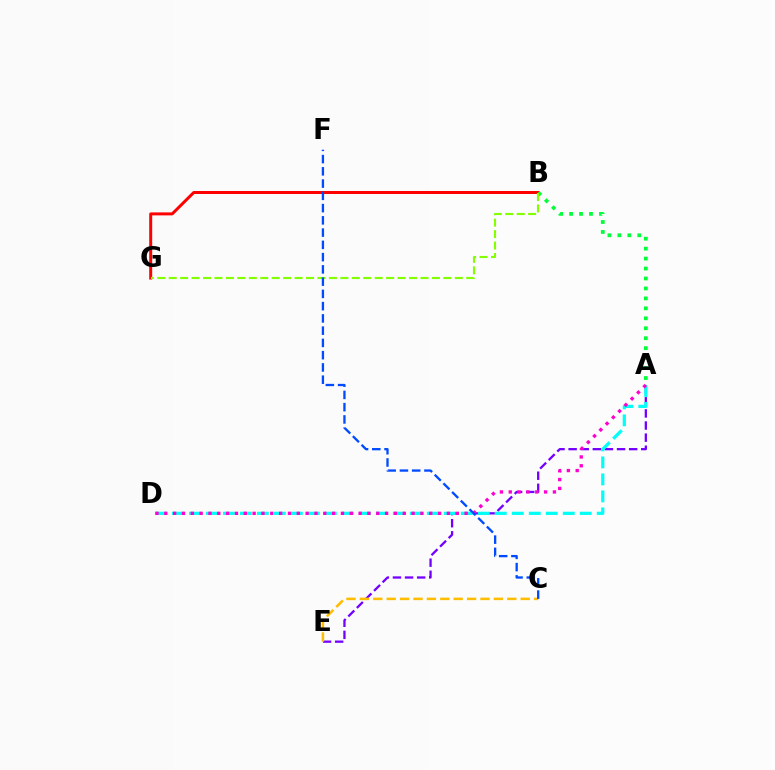{('A', 'E'): [{'color': '#7200ff', 'line_style': 'dashed', 'thickness': 1.64}], ('B', 'G'): [{'color': '#ff0000', 'line_style': 'solid', 'thickness': 2.14}, {'color': '#84ff00', 'line_style': 'dashed', 'thickness': 1.55}], ('C', 'E'): [{'color': '#ffbd00', 'line_style': 'dashed', 'thickness': 1.82}], ('A', 'D'): [{'color': '#00fff6', 'line_style': 'dashed', 'thickness': 2.31}, {'color': '#ff00cf', 'line_style': 'dotted', 'thickness': 2.4}], ('A', 'B'): [{'color': '#00ff39', 'line_style': 'dotted', 'thickness': 2.7}], ('C', 'F'): [{'color': '#004bff', 'line_style': 'dashed', 'thickness': 1.66}]}